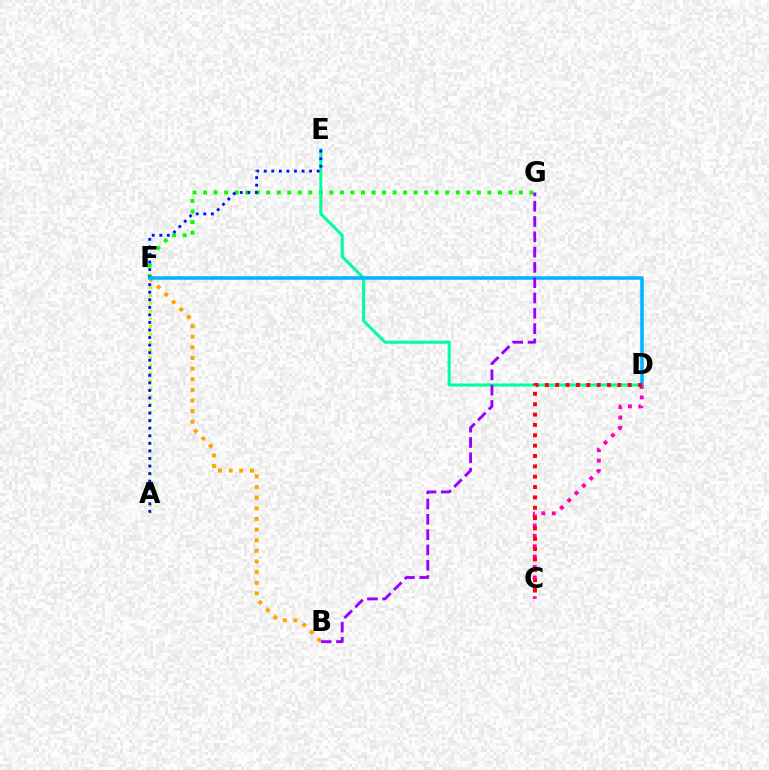{('A', 'F'): [{'color': '#b3ff00', 'line_style': 'dotted', 'thickness': 2.11}], ('F', 'G'): [{'color': '#08ff00', 'line_style': 'dotted', 'thickness': 2.86}], ('D', 'E'): [{'color': '#00ff9d', 'line_style': 'solid', 'thickness': 2.21}], ('A', 'E'): [{'color': '#0010ff', 'line_style': 'dotted', 'thickness': 2.05}], ('C', 'D'): [{'color': '#ff00bd', 'line_style': 'dotted', 'thickness': 2.82}, {'color': '#ff0000', 'line_style': 'dotted', 'thickness': 2.81}], ('B', 'F'): [{'color': '#ffa500', 'line_style': 'dotted', 'thickness': 2.89}], ('D', 'F'): [{'color': '#00b5ff', 'line_style': 'solid', 'thickness': 2.55}], ('B', 'G'): [{'color': '#9b00ff', 'line_style': 'dashed', 'thickness': 2.08}]}